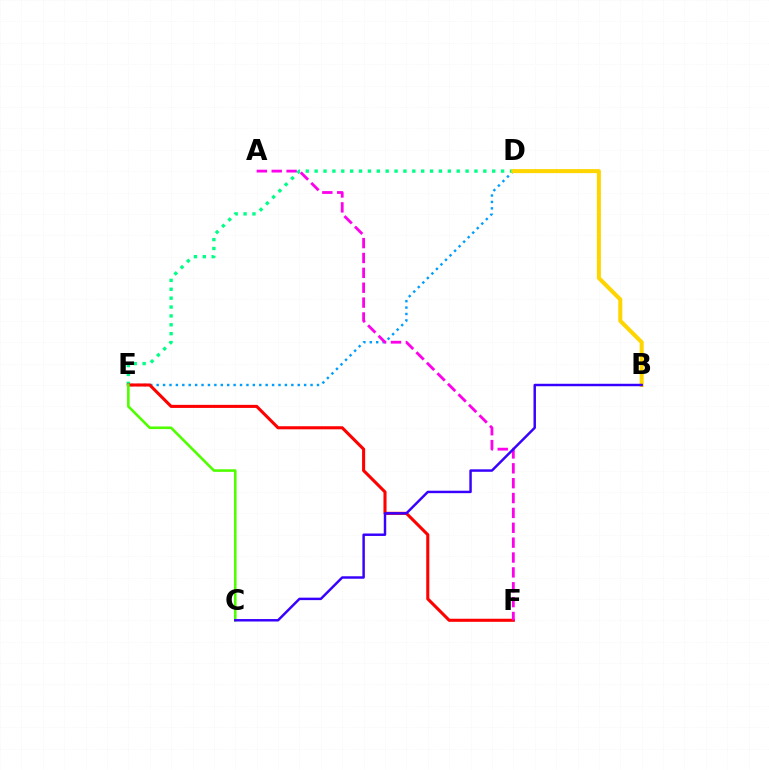{('D', 'E'): [{'color': '#009eff', 'line_style': 'dotted', 'thickness': 1.74}, {'color': '#00ff86', 'line_style': 'dotted', 'thickness': 2.41}], ('B', 'D'): [{'color': '#ffd500', 'line_style': 'solid', 'thickness': 2.91}], ('E', 'F'): [{'color': '#ff0000', 'line_style': 'solid', 'thickness': 2.21}], ('A', 'F'): [{'color': '#ff00ed', 'line_style': 'dashed', 'thickness': 2.02}], ('C', 'E'): [{'color': '#4fff00', 'line_style': 'solid', 'thickness': 1.87}], ('B', 'C'): [{'color': '#3700ff', 'line_style': 'solid', 'thickness': 1.77}]}